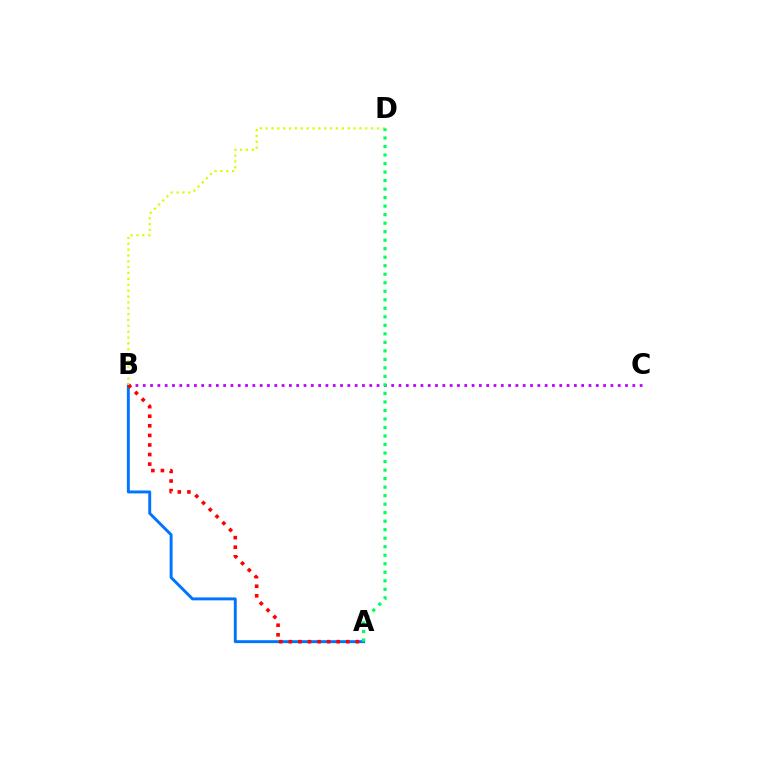{('B', 'C'): [{'color': '#b900ff', 'line_style': 'dotted', 'thickness': 1.99}], ('A', 'B'): [{'color': '#0074ff', 'line_style': 'solid', 'thickness': 2.11}, {'color': '#ff0000', 'line_style': 'dotted', 'thickness': 2.6}], ('B', 'D'): [{'color': '#d1ff00', 'line_style': 'dotted', 'thickness': 1.59}], ('A', 'D'): [{'color': '#00ff5c', 'line_style': 'dotted', 'thickness': 2.31}]}